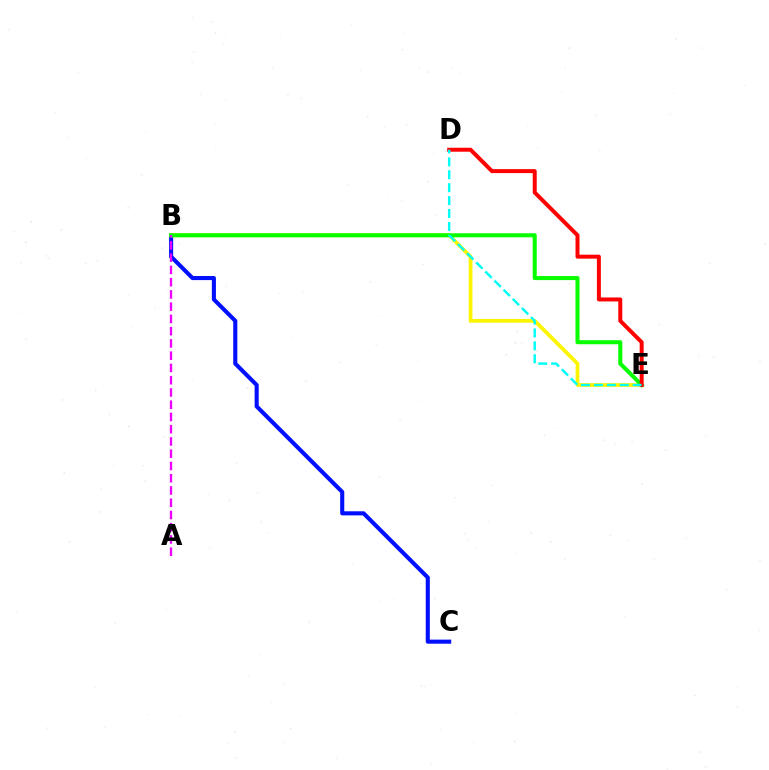{('B', 'C'): [{'color': '#0010ff', 'line_style': 'solid', 'thickness': 2.94}], ('B', 'E'): [{'color': '#fcf500', 'line_style': 'solid', 'thickness': 2.69}, {'color': '#08ff00', 'line_style': 'solid', 'thickness': 2.92}], ('D', 'E'): [{'color': '#ff0000', 'line_style': 'solid', 'thickness': 2.86}, {'color': '#00fff6', 'line_style': 'dashed', 'thickness': 1.75}], ('A', 'B'): [{'color': '#ee00ff', 'line_style': 'dashed', 'thickness': 1.66}]}